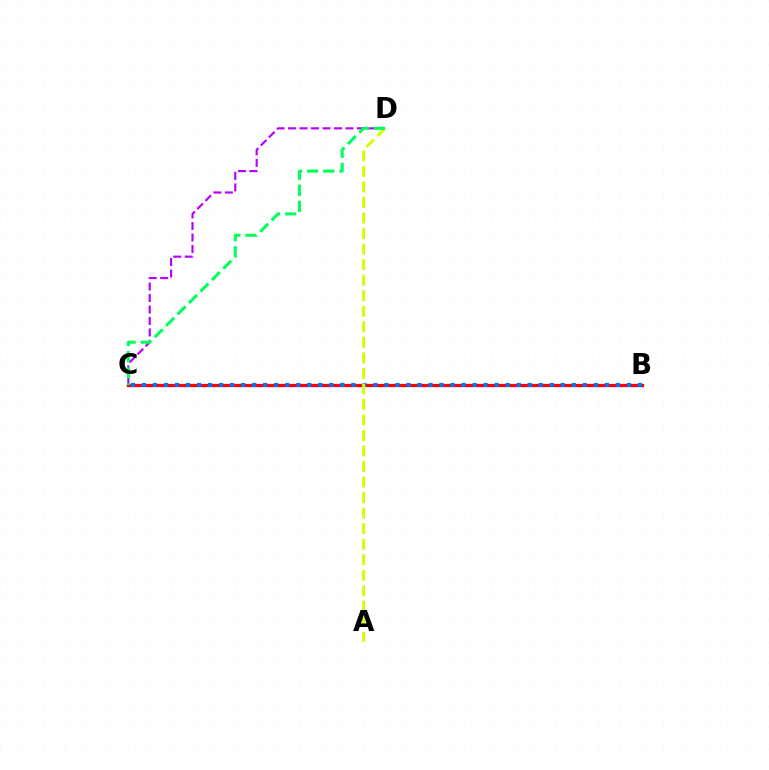{('C', 'D'): [{'color': '#b900ff', 'line_style': 'dashed', 'thickness': 1.56}, {'color': '#00ff5c', 'line_style': 'dashed', 'thickness': 2.2}], ('B', 'C'): [{'color': '#ff0000', 'line_style': 'solid', 'thickness': 2.35}, {'color': '#0074ff', 'line_style': 'dotted', 'thickness': 2.99}], ('A', 'D'): [{'color': '#d1ff00', 'line_style': 'dashed', 'thickness': 2.11}]}